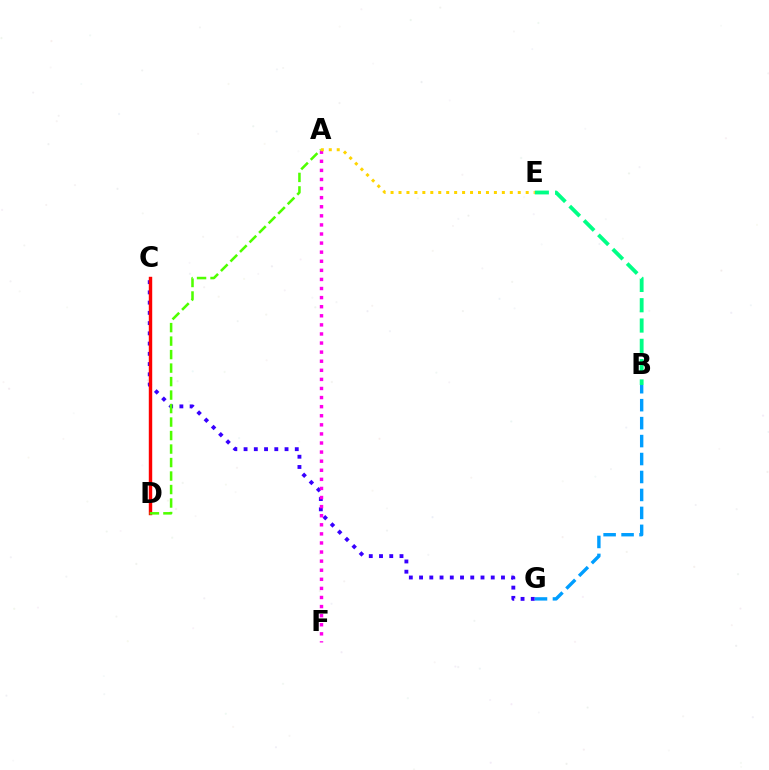{('C', 'G'): [{'color': '#3700ff', 'line_style': 'dotted', 'thickness': 2.78}], ('B', 'E'): [{'color': '#00ff86', 'line_style': 'dashed', 'thickness': 2.76}], ('C', 'D'): [{'color': '#ff0000', 'line_style': 'solid', 'thickness': 2.46}], ('B', 'G'): [{'color': '#009eff', 'line_style': 'dashed', 'thickness': 2.44}], ('A', 'F'): [{'color': '#ff00ed', 'line_style': 'dotted', 'thickness': 2.47}], ('A', 'D'): [{'color': '#4fff00', 'line_style': 'dashed', 'thickness': 1.83}], ('A', 'E'): [{'color': '#ffd500', 'line_style': 'dotted', 'thickness': 2.16}]}